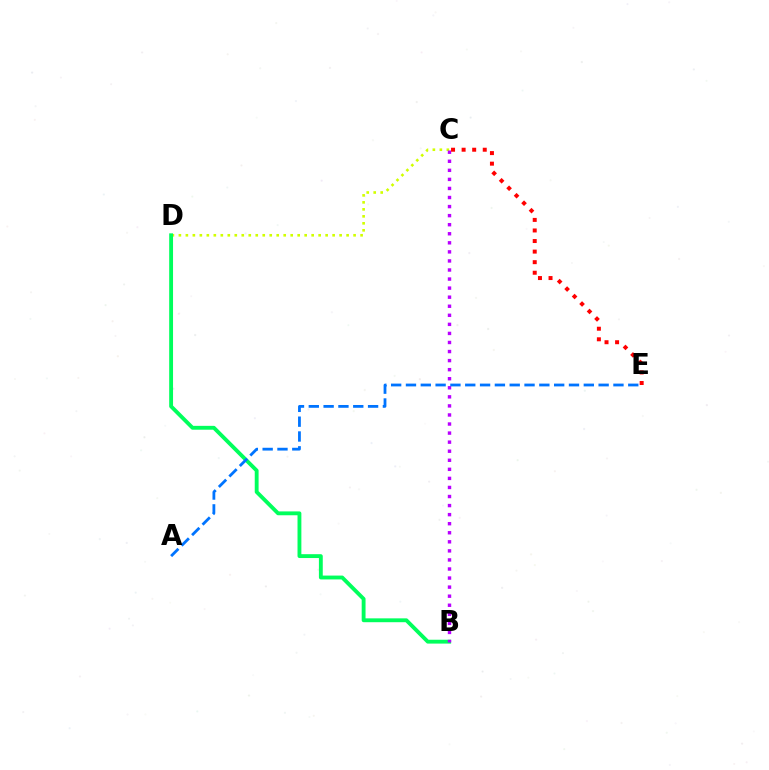{('C', 'D'): [{'color': '#d1ff00', 'line_style': 'dotted', 'thickness': 1.9}], ('B', 'D'): [{'color': '#00ff5c', 'line_style': 'solid', 'thickness': 2.78}], ('B', 'C'): [{'color': '#b900ff', 'line_style': 'dotted', 'thickness': 2.46}], ('C', 'E'): [{'color': '#ff0000', 'line_style': 'dotted', 'thickness': 2.87}], ('A', 'E'): [{'color': '#0074ff', 'line_style': 'dashed', 'thickness': 2.01}]}